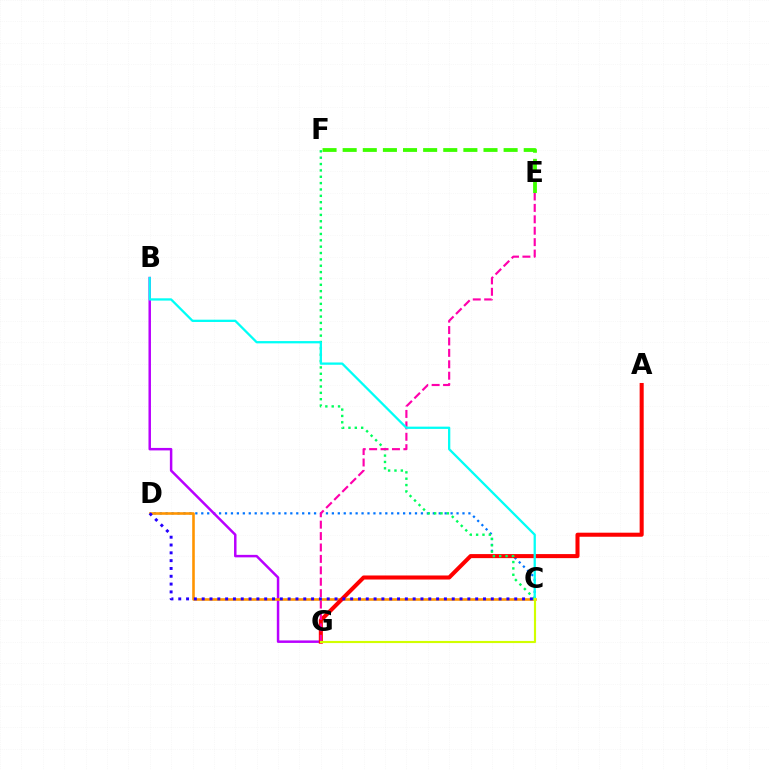{('C', 'D'): [{'color': '#0074ff', 'line_style': 'dotted', 'thickness': 1.61}, {'color': '#ff9400', 'line_style': 'solid', 'thickness': 1.87}, {'color': '#2500ff', 'line_style': 'dotted', 'thickness': 2.12}], ('B', 'G'): [{'color': '#b900ff', 'line_style': 'solid', 'thickness': 1.79}], ('A', 'G'): [{'color': '#ff0000', 'line_style': 'solid', 'thickness': 2.92}], ('C', 'F'): [{'color': '#00ff5c', 'line_style': 'dotted', 'thickness': 1.73}], ('E', 'G'): [{'color': '#ff00ac', 'line_style': 'dashed', 'thickness': 1.55}], ('E', 'F'): [{'color': '#3dff00', 'line_style': 'dashed', 'thickness': 2.73}], ('B', 'C'): [{'color': '#00fff6', 'line_style': 'solid', 'thickness': 1.64}], ('C', 'G'): [{'color': '#d1ff00', 'line_style': 'solid', 'thickness': 1.55}]}